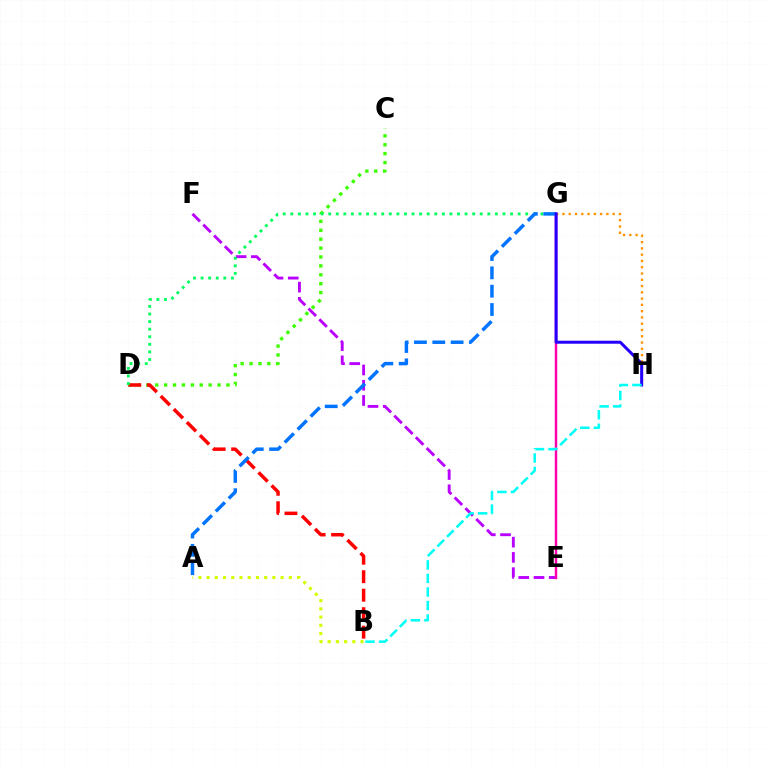{('E', 'F'): [{'color': '#b900ff', 'line_style': 'dashed', 'thickness': 2.07}], ('C', 'D'): [{'color': '#3dff00', 'line_style': 'dotted', 'thickness': 2.42}], ('B', 'D'): [{'color': '#ff0000', 'line_style': 'dashed', 'thickness': 2.51}], ('G', 'H'): [{'color': '#ff9400', 'line_style': 'dotted', 'thickness': 1.7}, {'color': '#2500ff', 'line_style': 'solid', 'thickness': 2.16}], ('E', 'G'): [{'color': '#ff00ac', 'line_style': 'solid', 'thickness': 1.77}], ('D', 'G'): [{'color': '#00ff5c', 'line_style': 'dotted', 'thickness': 2.06}], ('A', 'G'): [{'color': '#0074ff', 'line_style': 'dashed', 'thickness': 2.49}], ('A', 'B'): [{'color': '#d1ff00', 'line_style': 'dotted', 'thickness': 2.23}], ('B', 'H'): [{'color': '#00fff6', 'line_style': 'dashed', 'thickness': 1.84}]}